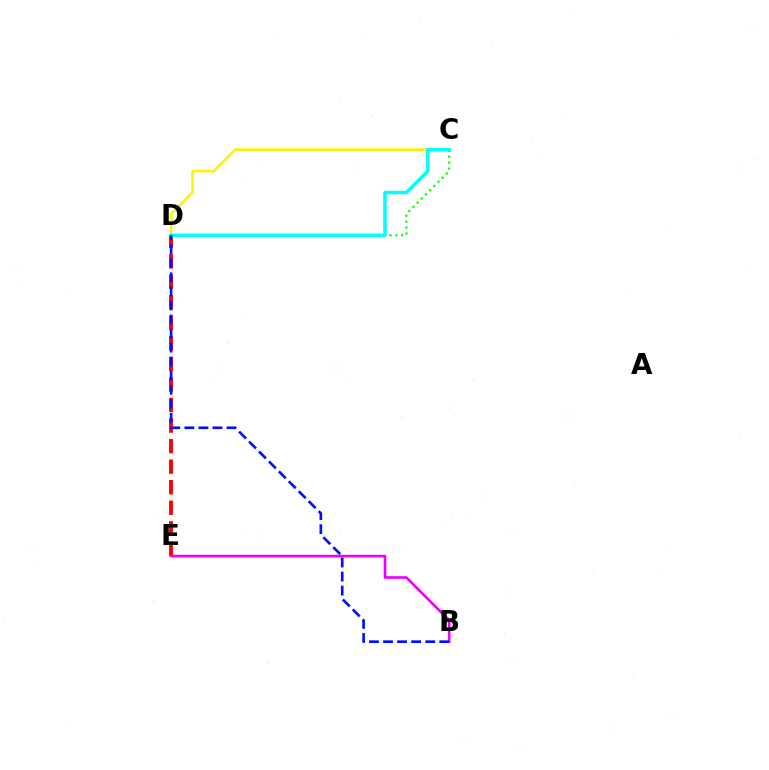{('C', 'D'): [{'color': '#fcf500', 'line_style': 'solid', 'thickness': 1.86}, {'color': '#08ff00', 'line_style': 'dotted', 'thickness': 1.6}, {'color': '#00fff6', 'line_style': 'solid', 'thickness': 2.5}], ('D', 'E'): [{'color': '#ff0000', 'line_style': 'dashed', 'thickness': 2.79}], ('B', 'E'): [{'color': '#ee00ff', 'line_style': 'solid', 'thickness': 1.91}], ('B', 'D'): [{'color': '#0010ff', 'line_style': 'dashed', 'thickness': 1.91}]}